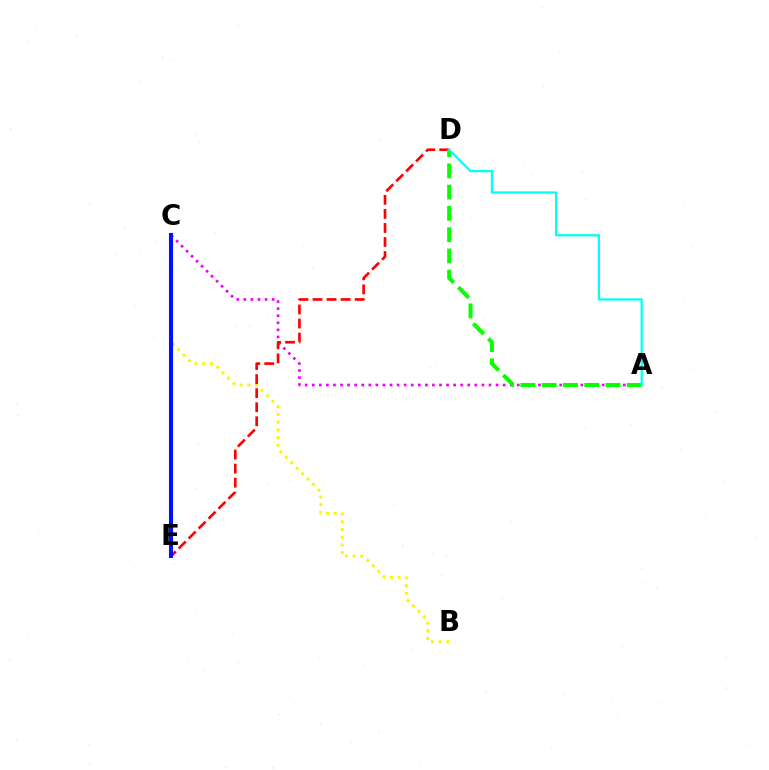{('B', 'C'): [{'color': '#fcf500', 'line_style': 'dotted', 'thickness': 2.09}], ('A', 'C'): [{'color': '#ee00ff', 'line_style': 'dotted', 'thickness': 1.92}], ('D', 'E'): [{'color': '#ff0000', 'line_style': 'dashed', 'thickness': 1.91}], ('A', 'D'): [{'color': '#08ff00', 'line_style': 'dashed', 'thickness': 2.89}, {'color': '#00fff6', 'line_style': 'solid', 'thickness': 1.61}], ('C', 'E'): [{'color': '#0010ff', 'line_style': 'solid', 'thickness': 2.93}]}